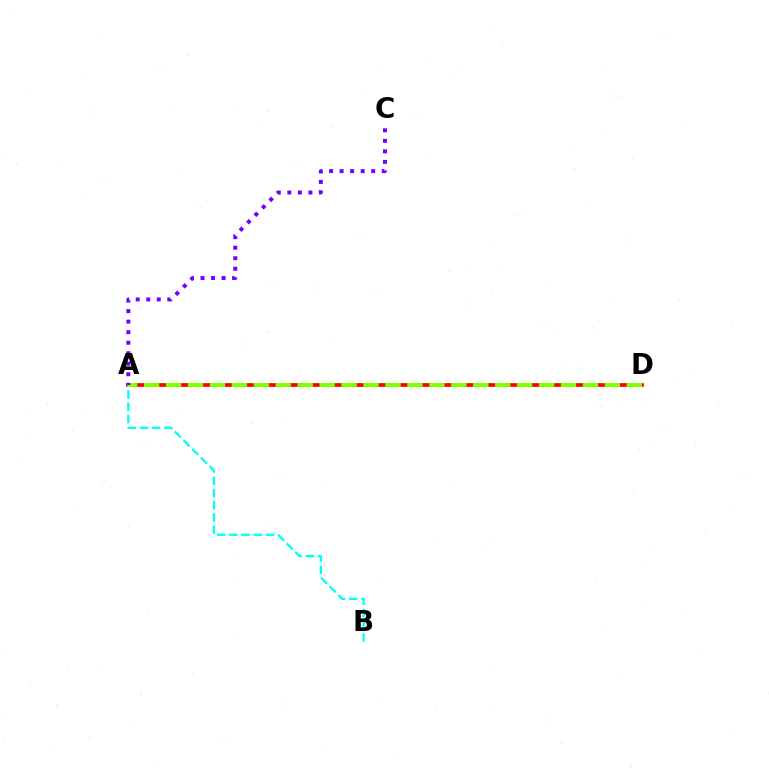{('A', 'D'): [{'color': '#ff0000', 'line_style': 'solid', 'thickness': 2.7}, {'color': '#84ff00', 'line_style': 'dashed', 'thickness': 2.98}], ('A', 'B'): [{'color': '#00fff6', 'line_style': 'dashed', 'thickness': 1.66}], ('A', 'C'): [{'color': '#7200ff', 'line_style': 'dotted', 'thickness': 2.86}]}